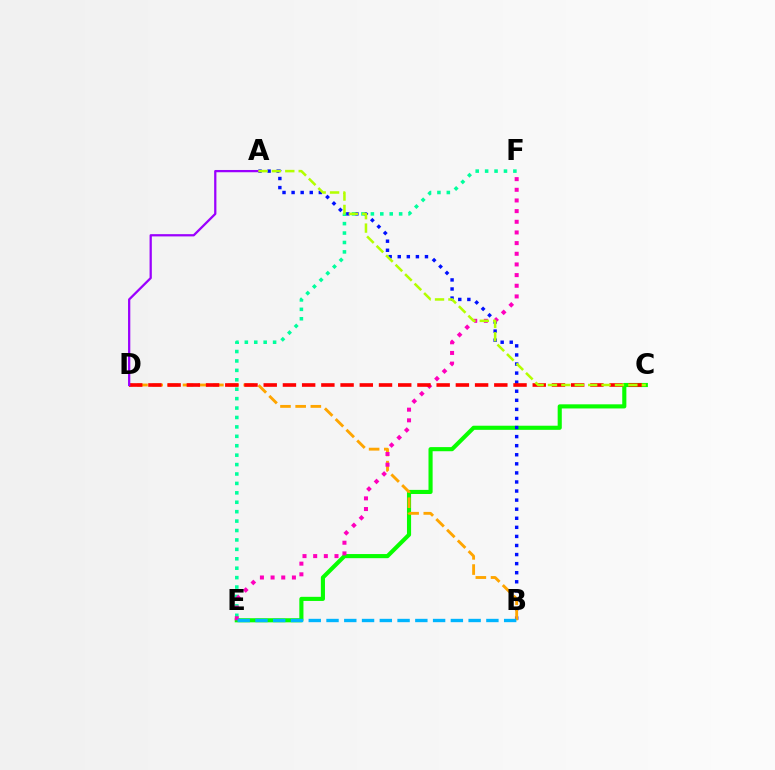{('C', 'E'): [{'color': '#08ff00', 'line_style': 'solid', 'thickness': 2.97}], ('A', 'B'): [{'color': '#0010ff', 'line_style': 'dotted', 'thickness': 2.47}], ('E', 'F'): [{'color': '#00ff9d', 'line_style': 'dotted', 'thickness': 2.56}, {'color': '#ff00bd', 'line_style': 'dotted', 'thickness': 2.9}], ('B', 'D'): [{'color': '#ffa500', 'line_style': 'dashed', 'thickness': 2.06}], ('C', 'D'): [{'color': '#ff0000', 'line_style': 'dashed', 'thickness': 2.61}], ('A', 'D'): [{'color': '#9b00ff', 'line_style': 'solid', 'thickness': 1.63}], ('A', 'C'): [{'color': '#b3ff00', 'line_style': 'dashed', 'thickness': 1.82}], ('B', 'E'): [{'color': '#00b5ff', 'line_style': 'dashed', 'thickness': 2.41}]}